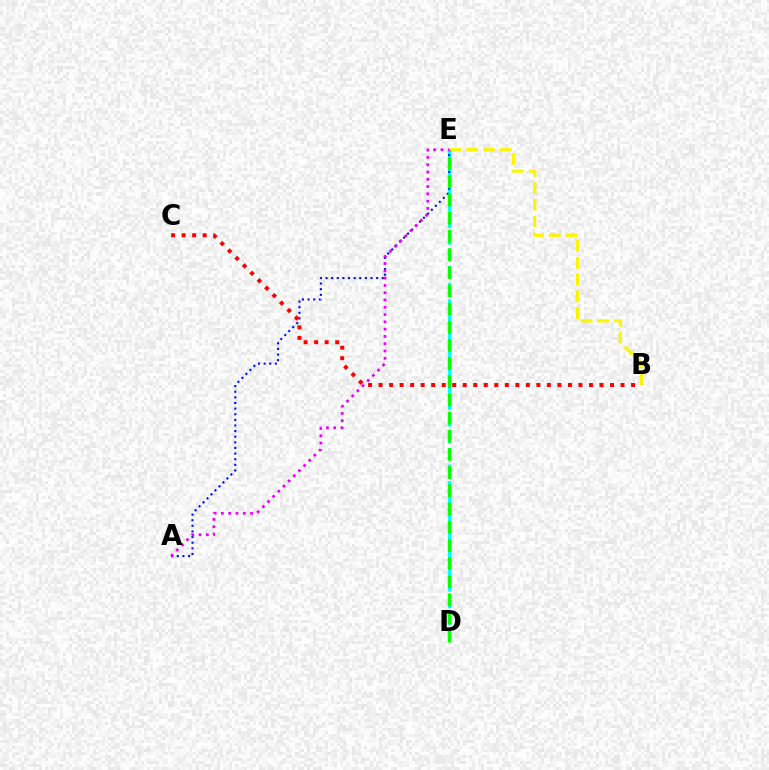{('B', 'E'): [{'color': '#fcf500', 'line_style': 'dashed', 'thickness': 2.28}], ('D', 'E'): [{'color': '#00fff6', 'line_style': 'dashed', 'thickness': 2.25}, {'color': '#08ff00', 'line_style': 'dashed', 'thickness': 2.47}], ('A', 'E'): [{'color': '#0010ff', 'line_style': 'dotted', 'thickness': 1.53}, {'color': '#ee00ff', 'line_style': 'dotted', 'thickness': 1.98}], ('B', 'C'): [{'color': '#ff0000', 'line_style': 'dotted', 'thickness': 2.86}]}